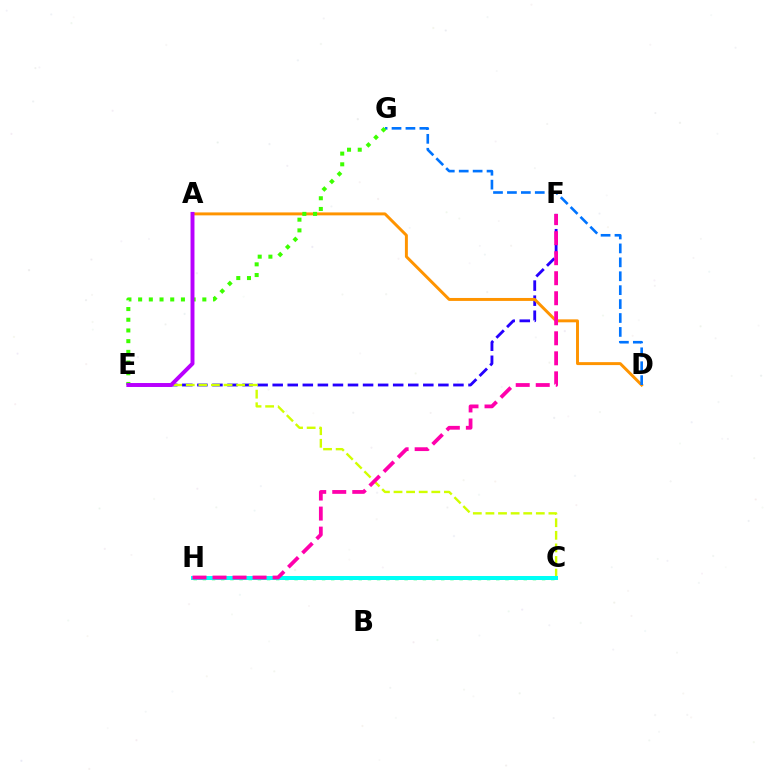{('E', 'F'): [{'color': '#2500ff', 'line_style': 'dashed', 'thickness': 2.05}], ('A', 'D'): [{'color': '#ff9400', 'line_style': 'solid', 'thickness': 2.12}], ('C', 'H'): [{'color': '#ff0000', 'line_style': 'dotted', 'thickness': 2.08}, {'color': '#00ff5c', 'line_style': 'dotted', 'thickness': 2.49}, {'color': '#00fff6', 'line_style': 'solid', 'thickness': 2.87}], ('C', 'E'): [{'color': '#d1ff00', 'line_style': 'dashed', 'thickness': 1.71}], ('D', 'G'): [{'color': '#0074ff', 'line_style': 'dashed', 'thickness': 1.89}], ('E', 'G'): [{'color': '#3dff00', 'line_style': 'dotted', 'thickness': 2.91}], ('A', 'E'): [{'color': '#b900ff', 'line_style': 'solid', 'thickness': 2.83}], ('F', 'H'): [{'color': '#ff00ac', 'line_style': 'dashed', 'thickness': 2.72}]}